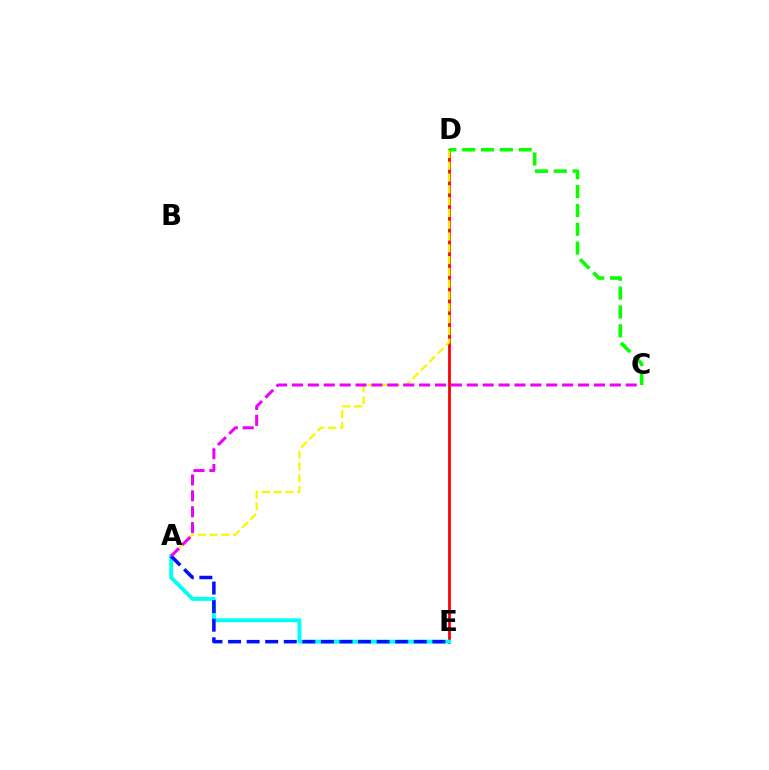{('D', 'E'): [{'color': '#ff0000', 'line_style': 'solid', 'thickness': 2.0}], ('A', 'D'): [{'color': '#fcf500', 'line_style': 'dashed', 'thickness': 1.6}], ('A', 'E'): [{'color': '#00fff6', 'line_style': 'solid', 'thickness': 2.8}, {'color': '#0010ff', 'line_style': 'dashed', 'thickness': 2.52}], ('C', 'D'): [{'color': '#08ff00', 'line_style': 'dashed', 'thickness': 2.56}], ('A', 'C'): [{'color': '#ee00ff', 'line_style': 'dashed', 'thickness': 2.16}]}